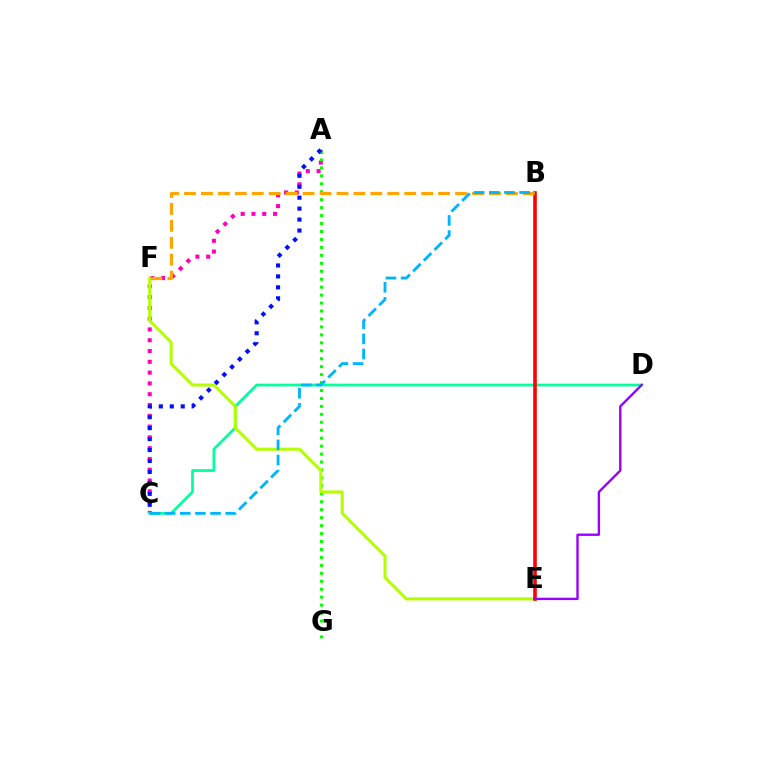{('A', 'C'): [{'color': '#ff00bd', 'line_style': 'dotted', 'thickness': 2.93}, {'color': '#0010ff', 'line_style': 'dotted', 'thickness': 2.97}], ('C', 'D'): [{'color': '#00ff9d', 'line_style': 'solid', 'thickness': 1.97}], ('A', 'G'): [{'color': '#08ff00', 'line_style': 'dotted', 'thickness': 2.16}], ('E', 'F'): [{'color': '#b3ff00', 'line_style': 'solid', 'thickness': 2.18}], ('B', 'E'): [{'color': '#ff0000', 'line_style': 'solid', 'thickness': 2.58}], ('B', 'F'): [{'color': '#ffa500', 'line_style': 'dashed', 'thickness': 2.3}], ('B', 'C'): [{'color': '#00b5ff', 'line_style': 'dashed', 'thickness': 2.06}], ('D', 'E'): [{'color': '#9b00ff', 'line_style': 'solid', 'thickness': 1.71}]}